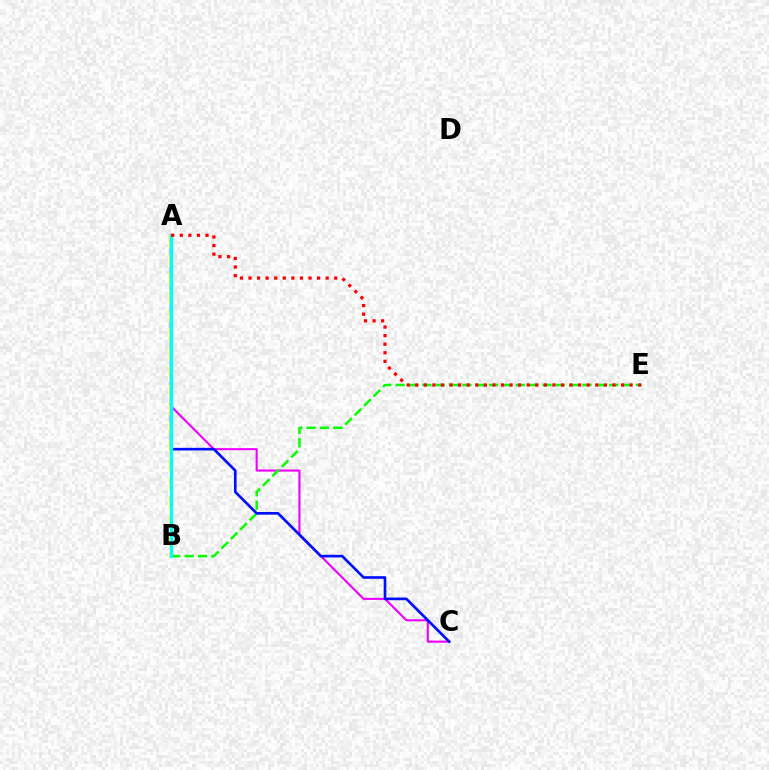{('A', 'C'): [{'color': '#ee00ff', 'line_style': 'solid', 'thickness': 1.5}, {'color': '#0010ff', 'line_style': 'solid', 'thickness': 1.91}], ('B', 'E'): [{'color': '#08ff00', 'line_style': 'dashed', 'thickness': 1.81}], ('A', 'B'): [{'color': '#fcf500', 'line_style': 'dashed', 'thickness': 2.54}, {'color': '#00fff6', 'line_style': 'solid', 'thickness': 2.35}], ('A', 'E'): [{'color': '#ff0000', 'line_style': 'dotted', 'thickness': 2.33}]}